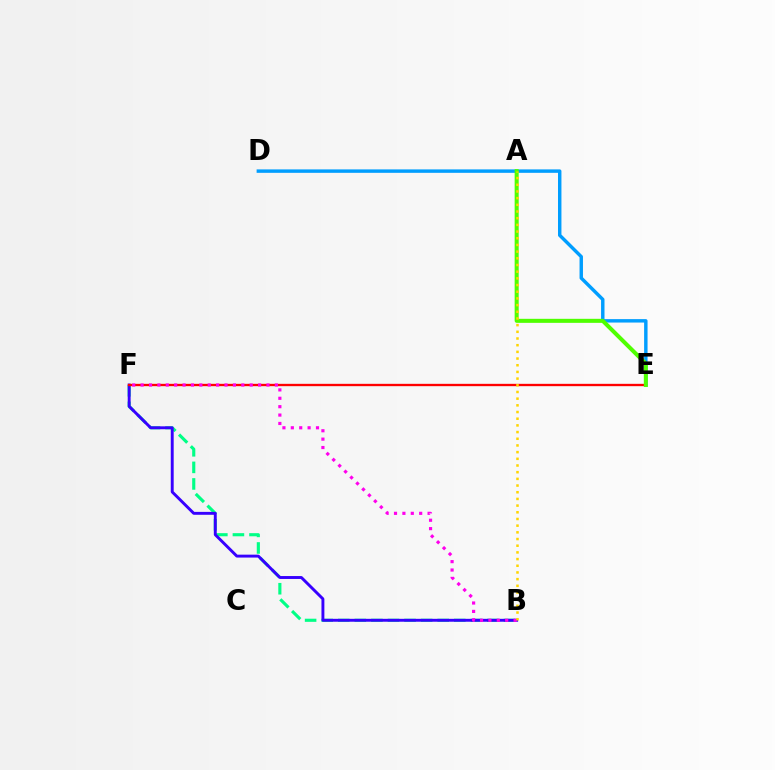{('B', 'F'): [{'color': '#00ff86', 'line_style': 'dashed', 'thickness': 2.25}, {'color': '#3700ff', 'line_style': 'solid', 'thickness': 2.1}, {'color': '#ff00ed', 'line_style': 'dotted', 'thickness': 2.28}], ('E', 'F'): [{'color': '#ff0000', 'line_style': 'solid', 'thickness': 1.68}], ('D', 'E'): [{'color': '#009eff', 'line_style': 'solid', 'thickness': 2.47}], ('A', 'E'): [{'color': '#4fff00', 'line_style': 'solid', 'thickness': 2.9}], ('A', 'B'): [{'color': '#ffd500', 'line_style': 'dotted', 'thickness': 1.82}]}